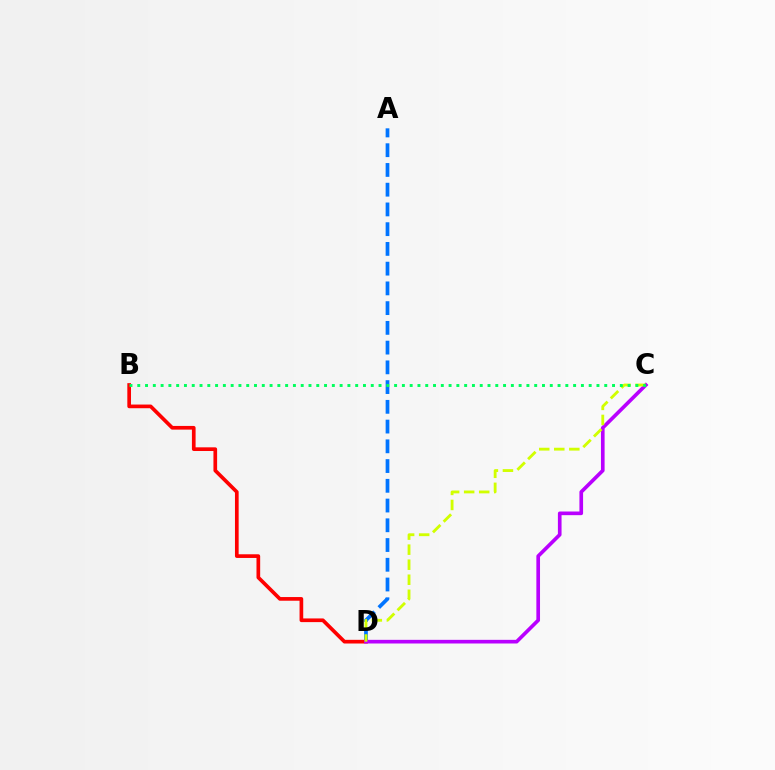{('A', 'D'): [{'color': '#0074ff', 'line_style': 'dashed', 'thickness': 2.68}], ('B', 'D'): [{'color': '#ff0000', 'line_style': 'solid', 'thickness': 2.65}], ('C', 'D'): [{'color': '#b900ff', 'line_style': 'solid', 'thickness': 2.63}, {'color': '#d1ff00', 'line_style': 'dashed', 'thickness': 2.04}], ('B', 'C'): [{'color': '#00ff5c', 'line_style': 'dotted', 'thickness': 2.11}]}